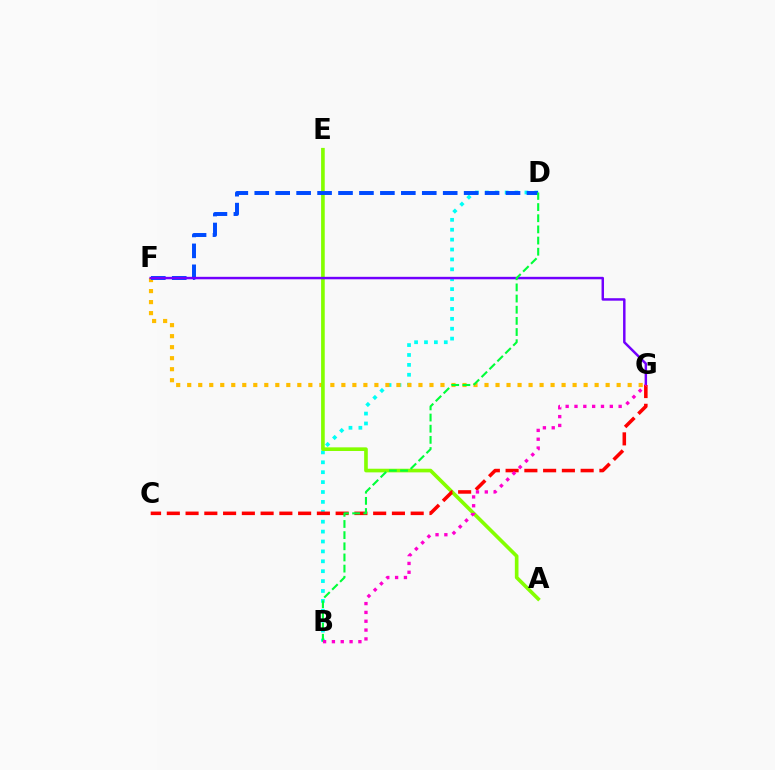{('B', 'D'): [{'color': '#00fff6', 'line_style': 'dotted', 'thickness': 2.69}, {'color': '#00ff39', 'line_style': 'dashed', 'thickness': 1.52}], ('F', 'G'): [{'color': '#ffbd00', 'line_style': 'dotted', 'thickness': 2.99}, {'color': '#7200ff', 'line_style': 'solid', 'thickness': 1.78}], ('A', 'E'): [{'color': '#84ff00', 'line_style': 'solid', 'thickness': 2.62}], ('D', 'F'): [{'color': '#004bff', 'line_style': 'dashed', 'thickness': 2.84}], ('C', 'G'): [{'color': '#ff0000', 'line_style': 'dashed', 'thickness': 2.55}], ('B', 'G'): [{'color': '#ff00cf', 'line_style': 'dotted', 'thickness': 2.4}]}